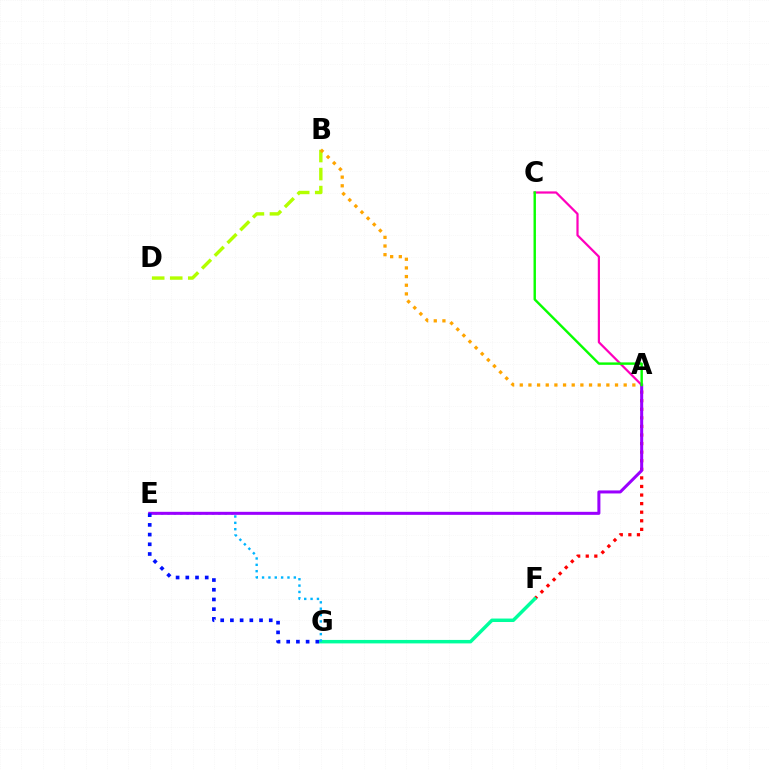{('A', 'F'): [{'color': '#ff0000', 'line_style': 'dotted', 'thickness': 2.33}], ('B', 'D'): [{'color': '#b3ff00', 'line_style': 'dashed', 'thickness': 2.45}], ('A', 'B'): [{'color': '#ffa500', 'line_style': 'dotted', 'thickness': 2.35}], ('A', 'C'): [{'color': '#ff00bd', 'line_style': 'solid', 'thickness': 1.6}, {'color': '#08ff00', 'line_style': 'solid', 'thickness': 1.74}], ('F', 'G'): [{'color': '#00ff9d', 'line_style': 'solid', 'thickness': 2.5}], ('E', 'G'): [{'color': '#00b5ff', 'line_style': 'dotted', 'thickness': 1.73}, {'color': '#0010ff', 'line_style': 'dotted', 'thickness': 2.64}], ('A', 'E'): [{'color': '#9b00ff', 'line_style': 'solid', 'thickness': 2.18}]}